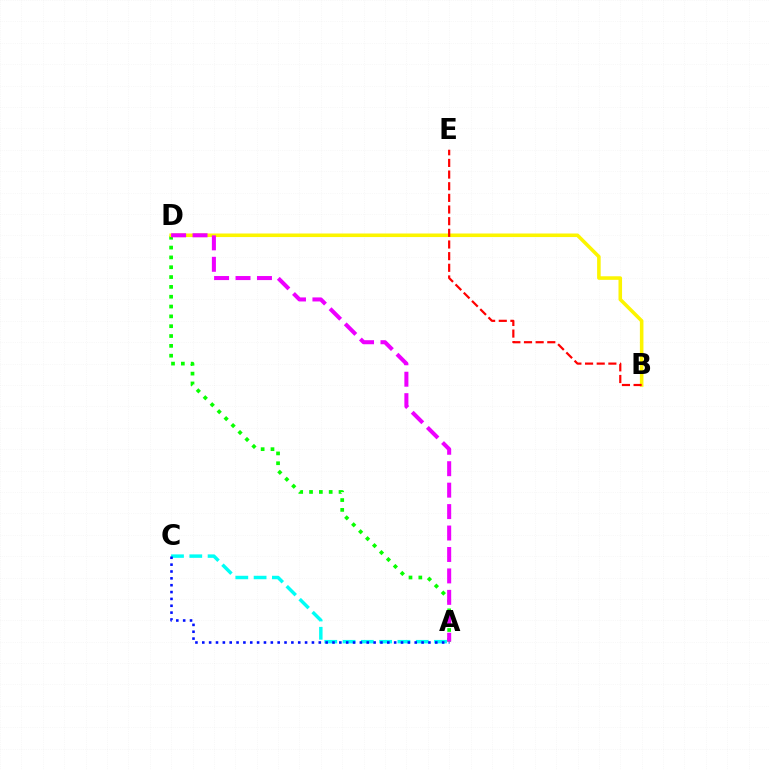{('A', 'C'): [{'color': '#00fff6', 'line_style': 'dashed', 'thickness': 2.49}, {'color': '#0010ff', 'line_style': 'dotted', 'thickness': 1.86}], ('A', 'D'): [{'color': '#08ff00', 'line_style': 'dotted', 'thickness': 2.67}, {'color': '#ee00ff', 'line_style': 'dashed', 'thickness': 2.91}], ('B', 'D'): [{'color': '#fcf500', 'line_style': 'solid', 'thickness': 2.56}], ('B', 'E'): [{'color': '#ff0000', 'line_style': 'dashed', 'thickness': 1.58}]}